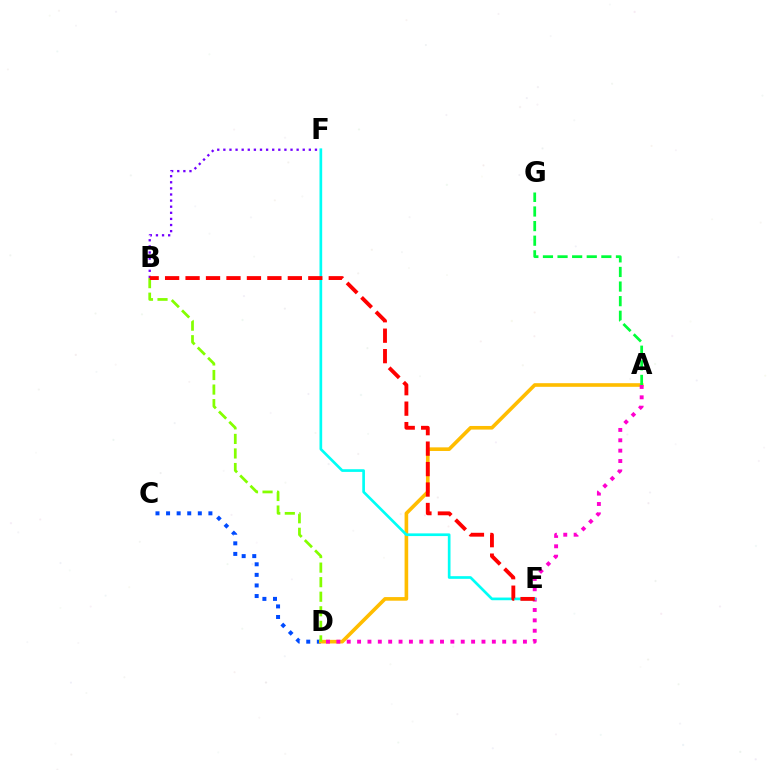{('C', 'D'): [{'color': '#004bff', 'line_style': 'dotted', 'thickness': 2.88}], ('A', 'D'): [{'color': '#ffbd00', 'line_style': 'solid', 'thickness': 2.61}, {'color': '#ff00cf', 'line_style': 'dotted', 'thickness': 2.82}], ('A', 'G'): [{'color': '#00ff39', 'line_style': 'dashed', 'thickness': 1.98}], ('B', 'F'): [{'color': '#7200ff', 'line_style': 'dotted', 'thickness': 1.66}], ('B', 'D'): [{'color': '#84ff00', 'line_style': 'dashed', 'thickness': 1.98}], ('E', 'F'): [{'color': '#00fff6', 'line_style': 'solid', 'thickness': 1.93}], ('B', 'E'): [{'color': '#ff0000', 'line_style': 'dashed', 'thickness': 2.78}]}